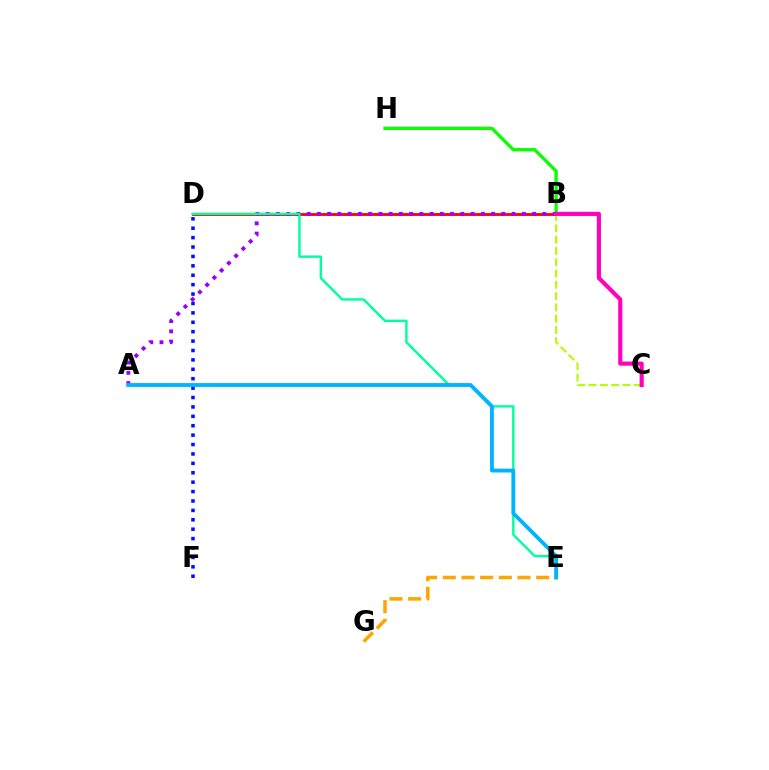{('B', 'H'): [{'color': '#08ff00', 'line_style': 'solid', 'thickness': 2.38}], ('B', 'D'): [{'color': '#ff0000', 'line_style': 'solid', 'thickness': 2.03}], ('D', 'F'): [{'color': '#0010ff', 'line_style': 'dotted', 'thickness': 2.56}], ('B', 'C'): [{'color': '#b3ff00', 'line_style': 'dashed', 'thickness': 1.53}, {'color': '#ff00bd', 'line_style': 'solid', 'thickness': 2.97}], ('A', 'B'): [{'color': '#9b00ff', 'line_style': 'dotted', 'thickness': 2.78}], ('D', 'E'): [{'color': '#00ff9d', 'line_style': 'solid', 'thickness': 1.74}], ('E', 'G'): [{'color': '#ffa500', 'line_style': 'dashed', 'thickness': 2.54}], ('A', 'E'): [{'color': '#00b5ff', 'line_style': 'solid', 'thickness': 2.77}]}